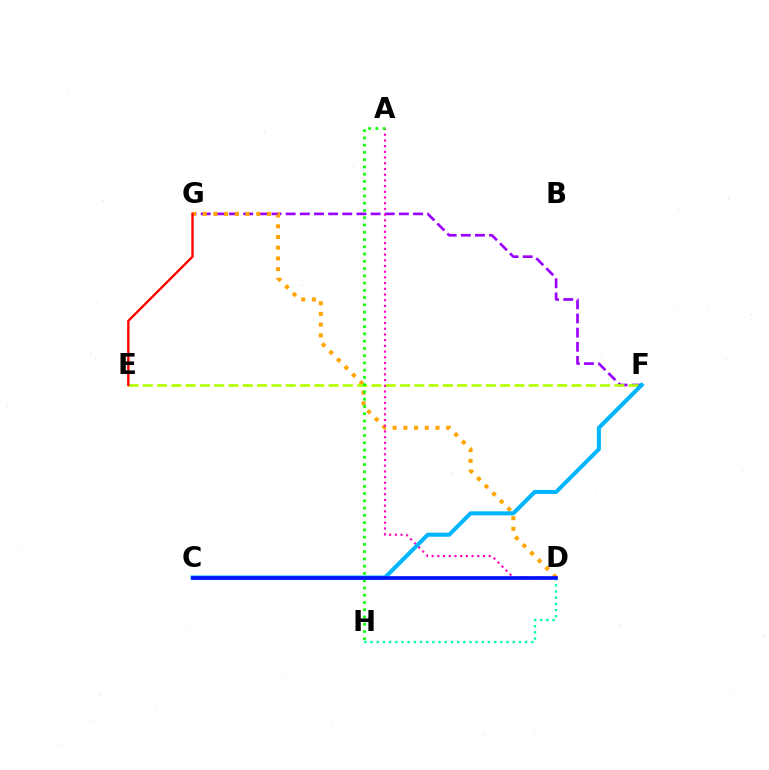{('D', 'H'): [{'color': '#00ff9d', 'line_style': 'dotted', 'thickness': 1.68}], ('F', 'G'): [{'color': '#9b00ff', 'line_style': 'dashed', 'thickness': 1.92}], ('D', 'G'): [{'color': '#ffa500', 'line_style': 'dotted', 'thickness': 2.91}], ('E', 'F'): [{'color': '#b3ff00', 'line_style': 'dashed', 'thickness': 1.94}], ('A', 'D'): [{'color': '#ff00bd', 'line_style': 'dotted', 'thickness': 1.55}], ('A', 'H'): [{'color': '#08ff00', 'line_style': 'dotted', 'thickness': 1.97}], ('C', 'F'): [{'color': '#00b5ff', 'line_style': 'solid', 'thickness': 2.91}], ('C', 'D'): [{'color': '#0010ff', 'line_style': 'solid', 'thickness': 2.64}], ('E', 'G'): [{'color': '#ff0000', 'line_style': 'solid', 'thickness': 1.7}]}